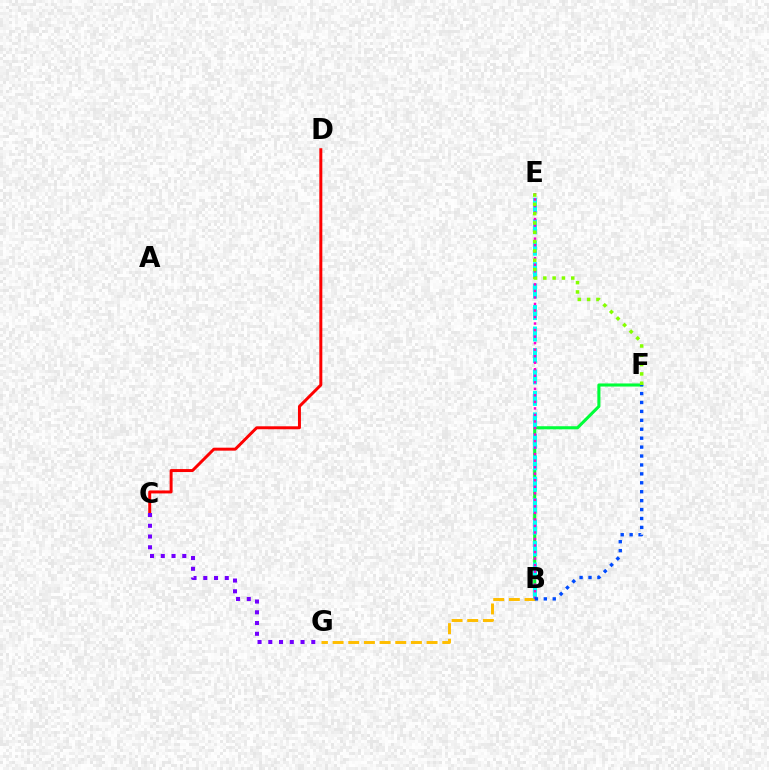{('B', 'F'): [{'color': '#00ff39', 'line_style': 'solid', 'thickness': 2.22}, {'color': '#004bff', 'line_style': 'dotted', 'thickness': 2.42}], ('B', 'G'): [{'color': '#ffbd00', 'line_style': 'dashed', 'thickness': 2.13}], ('B', 'E'): [{'color': '#00fff6', 'line_style': 'dashed', 'thickness': 2.92}, {'color': '#ff00cf', 'line_style': 'dotted', 'thickness': 1.77}], ('C', 'D'): [{'color': '#ff0000', 'line_style': 'solid', 'thickness': 2.14}], ('C', 'G'): [{'color': '#7200ff', 'line_style': 'dotted', 'thickness': 2.92}], ('E', 'F'): [{'color': '#84ff00', 'line_style': 'dotted', 'thickness': 2.53}]}